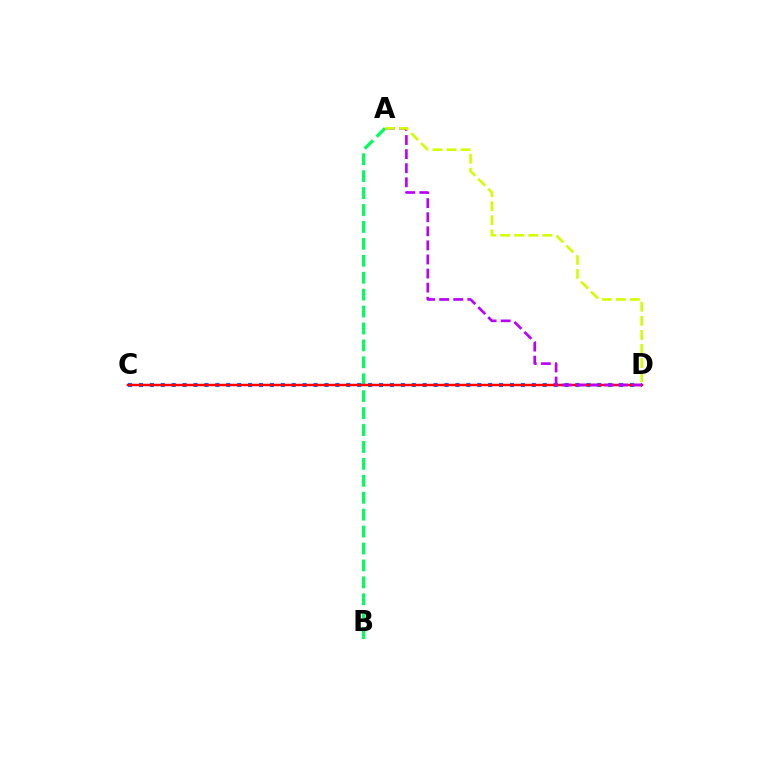{('A', 'B'): [{'color': '#00ff5c', 'line_style': 'dashed', 'thickness': 2.3}], ('C', 'D'): [{'color': '#0074ff', 'line_style': 'dotted', 'thickness': 2.96}, {'color': '#ff0000', 'line_style': 'solid', 'thickness': 1.79}], ('A', 'D'): [{'color': '#b900ff', 'line_style': 'dashed', 'thickness': 1.91}, {'color': '#d1ff00', 'line_style': 'dashed', 'thickness': 1.91}]}